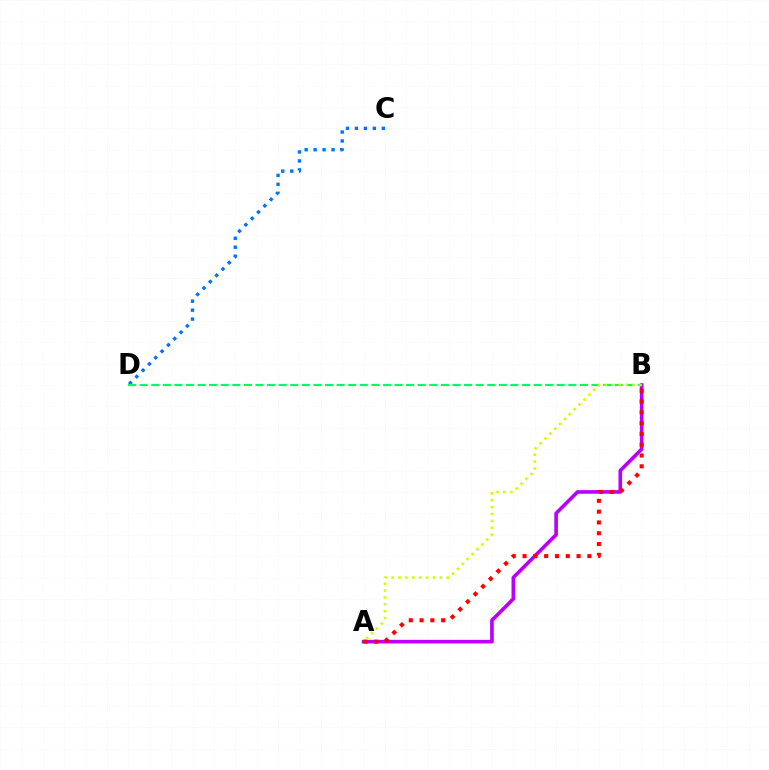{('C', 'D'): [{'color': '#0074ff', 'line_style': 'dotted', 'thickness': 2.43}], ('A', 'B'): [{'color': '#b900ff', 'line_style': 'solid', 'thickness': 2.62}, {'color': '#ff0000', 'line_style': 'dotted', 'thickness': 2.93}, {'color': '#d1ff00', 'line_style': 'dotted', 'thickness': 1.87}], ('B', 'D'): [{'color': '#00ff5c', 'line_style': 'dashed', 'thickness': 1.57}]}